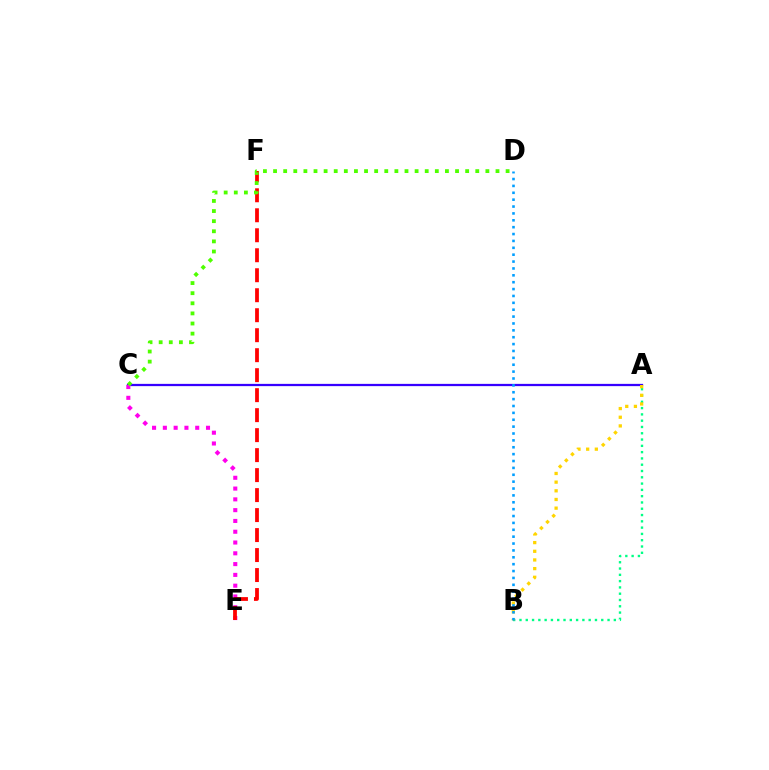{('A', 'C'): [{'color': '#3700ff', 'line_style': 'solid', 'thickness': 1.62}], ('C', 'E'): [{'color': '#ff00ed', 'line_style': 'dotted', 'thickness': 2.93}], ('E', 'F'): [{'color': '#ff0000', 'line_style': 'dashed', 'thickness': 2.72}], ('A', 'B'): [{'color': '#00ff86', 'line_style': 'dotted', 'thickness': 1.71}, {'color': '#ffd500', 'line_style': 'dotted', 'thickness': 2.35}], ('C', 'D'): [{'color': '#4fff00', 'line_style': 'dotted', 'thickness': 2.75}], ('B', 'D'): [{'color': '#009eff', 'line_style': 'dotted', 'thickness': 1.87}]}